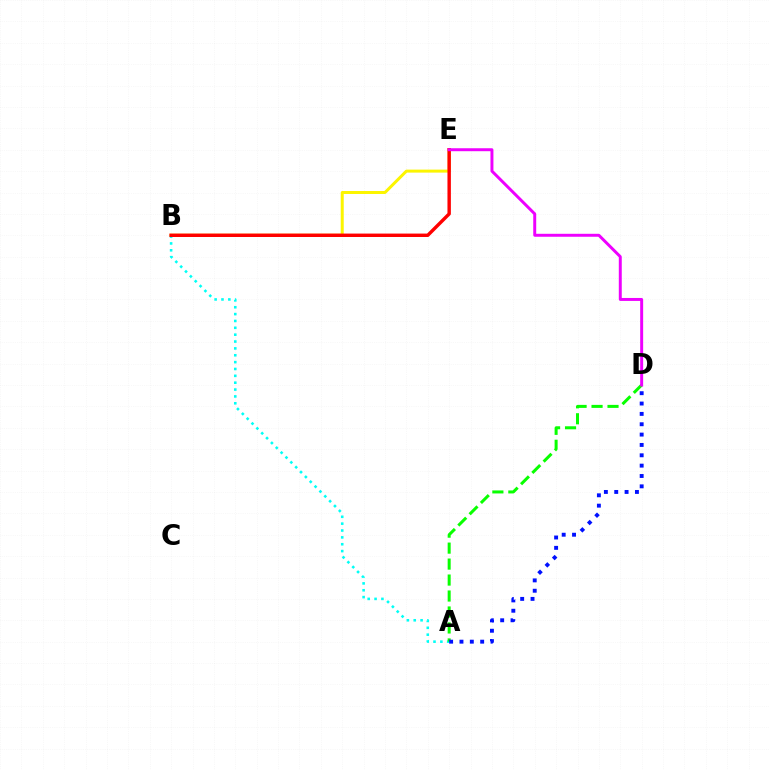{('B', 'E'): [{'color': '#fcf500', 'line_style': 'solid', 'thickness': 2.16}, {'color': '#ff0000', 'line_style': 'solid', 'thickness': 2.46}], ('A', 'B'): [{'color': '#00fff6', 'line_style': 'dotted', 'thickness': 1.86}], ('A', 'D'): [{'color': '#08ff00', 'line_style': 'dashed', 'thickness': 2.17}, {'color': '#0010ff', 'line_style': 'dotted', 'thickness': 2.81}], ('D', 'E'): [{'color': '#ee00ff', 'line_style': 'solid', 'thickness': 2.13}]}